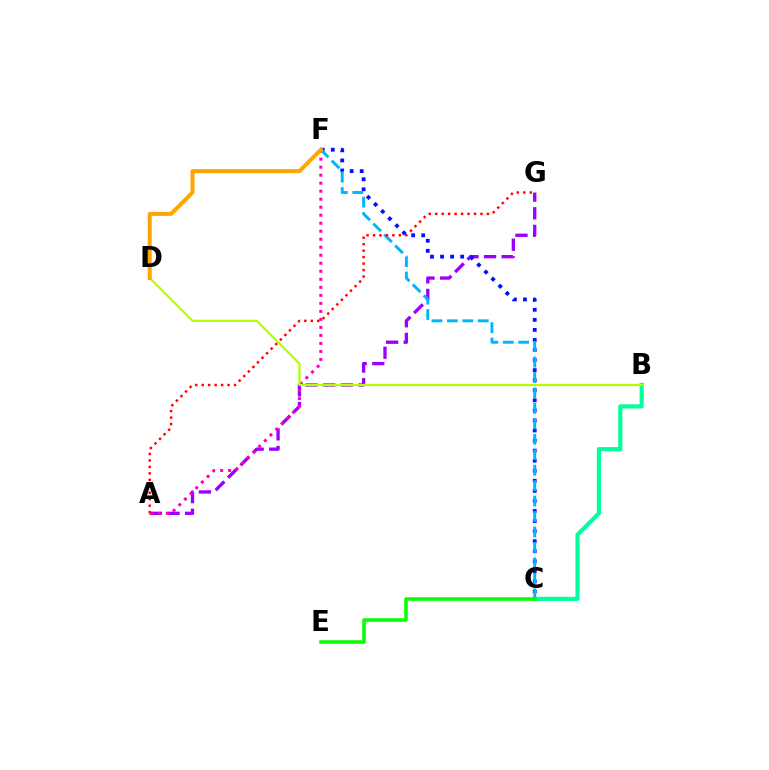{('A', 'G'): [{'color': '#9b00ff', 'line_style': 'dashed', 'thickness': 2.39}, {'color': '#ff0000', 'line_style': 'dotted', 'thickness': 1.76}], ('A', 'F'): [{'color': '#ff00bd', 'line_style': 'dotted', 'thickness': 2.18}], ('C', 'F'): [{'color': '#0010ff', 'line_style': 'dotted', 'thickness': 2.73}, {'color': '#00b5ff', 'line_style': 'dashed', 'thickness': 2.1}], ('B', 'C'): [{'color': '#00ff9d', 'line_style': 'solid', 'thickness': 2.99}], ('B', 'D'): [{'color': '#b3ff00', 'line_style': 'solid', 'thickness': 1.62}], ('C', 'E'): [{'color': '#08ff00', 'line_style': 'solid', 'thickness': 2.54}], ('D', 'F'): [{'color': '#ffa500', 'line_style': 'solid', 'thickness': 2.87}]}